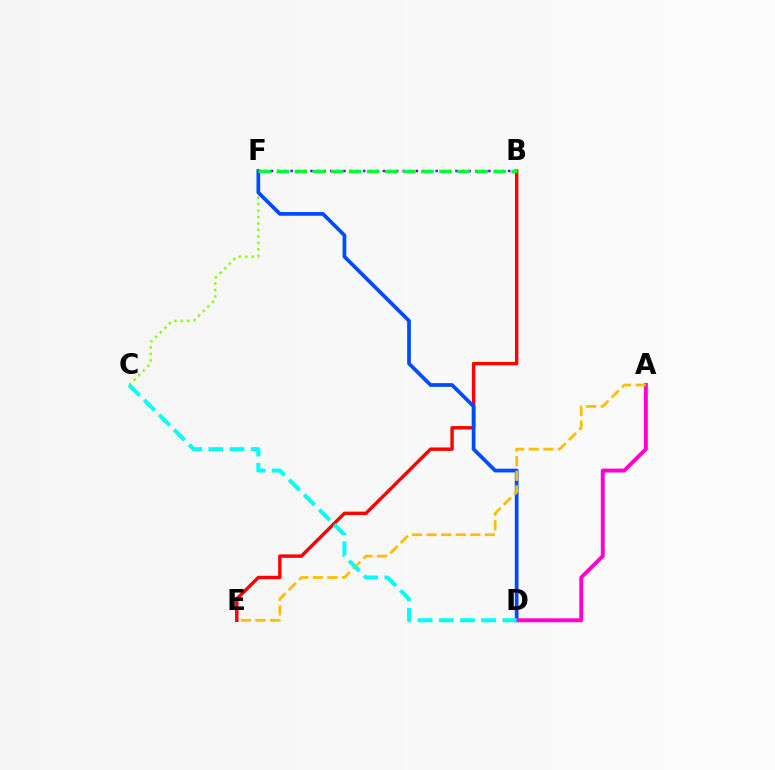{('B', 'E'): [{'color': '#ff0000', 'line_style': 'solid', 'thickness': 2.45}], ('C', 'F'): [{'color': '#84ff00', 'line_style': 'dotted', 'thickness': 1.76}], ('B', 'F'): [{'color': '#7200ff', 'line_style': 'dotted', 'thickness': 1.79}, {'color': '#00ff39', 'line_style': 'dashed', 'thickness': 2.45}], ('D', 'F'): [{'color': '#004bff', 'line_style': 'solid', 'thickness': 2.68}], ('A', 'D'): [{'color': '#ff00cf', 'line_style': 'solid', 'thickness': 2.82}], ('A', 'E'): [{'color': '#ffbd00', 'line_style': 'dashed', 'thickness': 1.98}], ('C', 'D'): [{'color': '#00fff6', 'line_style': 'dashed', 'thickness': 2.88}]}